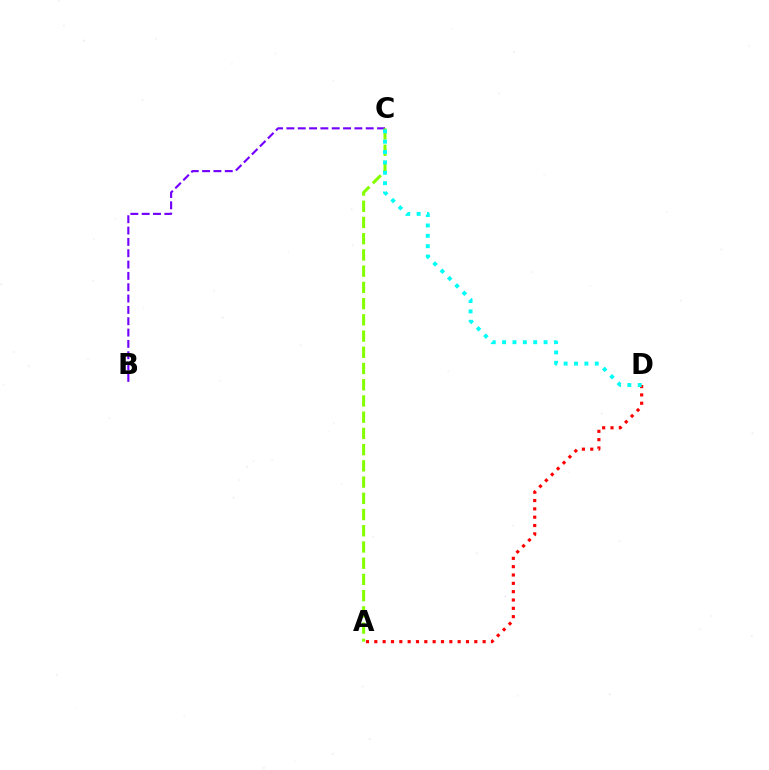{('A', 'D'): [{'color': '#ff0000', 'line_style': 'dotted', 'thickness': 2.26}], ('B', 'C'): [{'color': '#7200ff', 'line_style': 'dashed', 'thickness': 1.54}], ('A', 'C'): [{'color': '#84ff00', 'line_style': 'dashed', 'thickness': 2.2}], ('C', 'D'): [{'color': '#00fff6', 'line_style': 'dotted', 'thickness': 2.82}]}